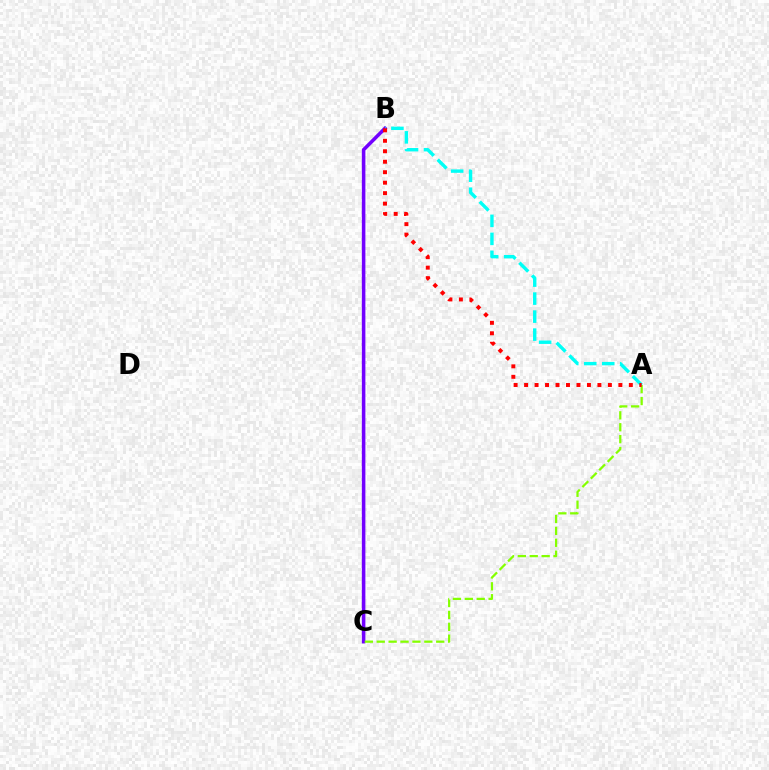{('B', 'C'): [{'color': '#7200ff', 'line_style': 'solid', 'thickness': 2.55}], ('A', 'C'): [{'color': '#84ff00', 'line_style': 'dashed', 'thickness': 1.62}], ('A', 'B'): [{'color': '#00fff6', 'line_style': 'dashed', 'thickness': 2.45}, {'color': '#ff0000', 'line_style': 'dotted', 'thickness': 2.85}]}